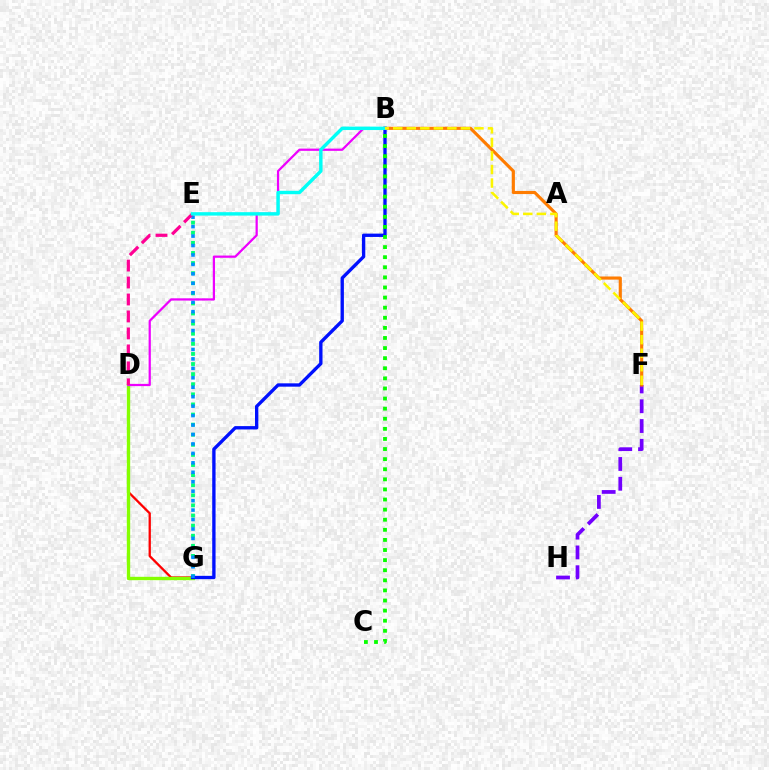{('D', 'G'): [{'color': '#ff0000', 'line_style': 'solid', 'thickness': 1.65}, {'color': '#84ff00', 'line_style': 'solid', 'thickness': 2.43}], ('E', 'G'): [{'color': '#00ff74', 'line_style': 'dotted', 'thickness': 2.74}, {'color': '#008cff', 'line_style': 'dotted', 'thickness': 2.57}], ('B', 'G'): [{'color': '#0010ff', 'line_style': 'solid', 'thickness': 2.4}], ('F', 'H'): [{'color': '#7200ff', 'line_style': 'dashed', 'thickness': 2.69}], ('B', 'D'): [{'color': '#ee00ff', 'line_style': 'solid', 'thickness': 1.61}], ('D', 'E'): [{'color': '#ff0094', 'line_style': 'dashed', 'thickness': 2.31}], ('B', 'F'): [{'color': '#ff7c00', 'line_style': 'solid', 'thickness': 2.26}, {'color': '#fcf500', 'line_style': 'dashed', 'thickness': 1.84}], ('B', 'E'): [{'color': '#00fff6', 'line_style': 'solid', 'thickness': 2.46}], ('B', 'C'): [{'color': '#08ff00', 'line_style': 'dotted', 'thickness': 2.74}]}